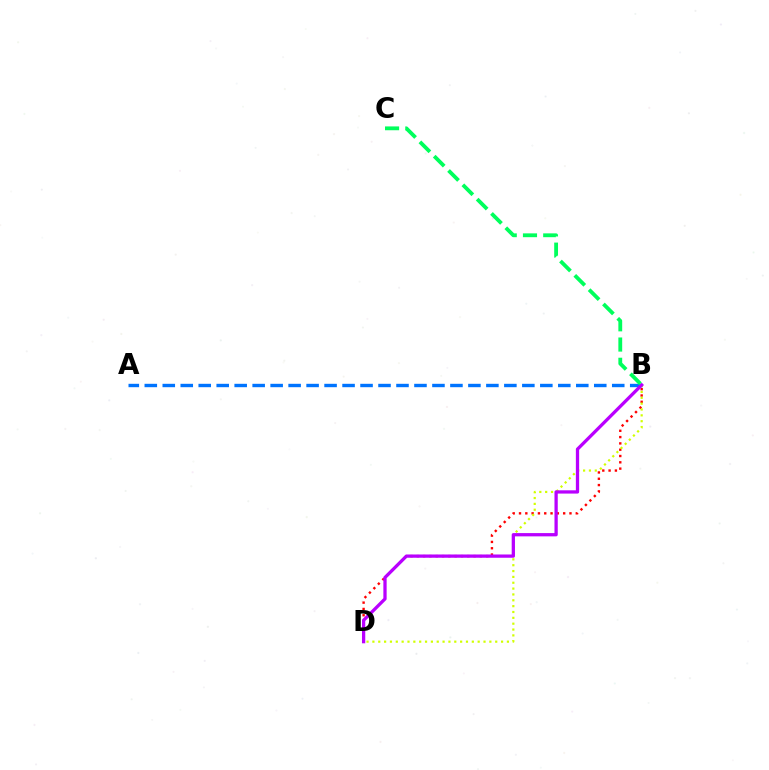{('A', 'B'): [{'color': '#0074ff', 'line_style': 'dashed', 'thickness': 2.44}], ('B', 'D'): [{'color': '#ff0000', 'line_style': 'dotted', 'thickness': 1.71}, {'color': '#d1ff00', 'line_style': 'dotted', 'thickness': 1.59}, {'color': '#b900ff', 'line_style': 'solid', 'thickness': 2.36}], ('B', 'C'): [{'color': '#00ff5c', 'line_style': 'dashed', 'thickness': 2.75}]}